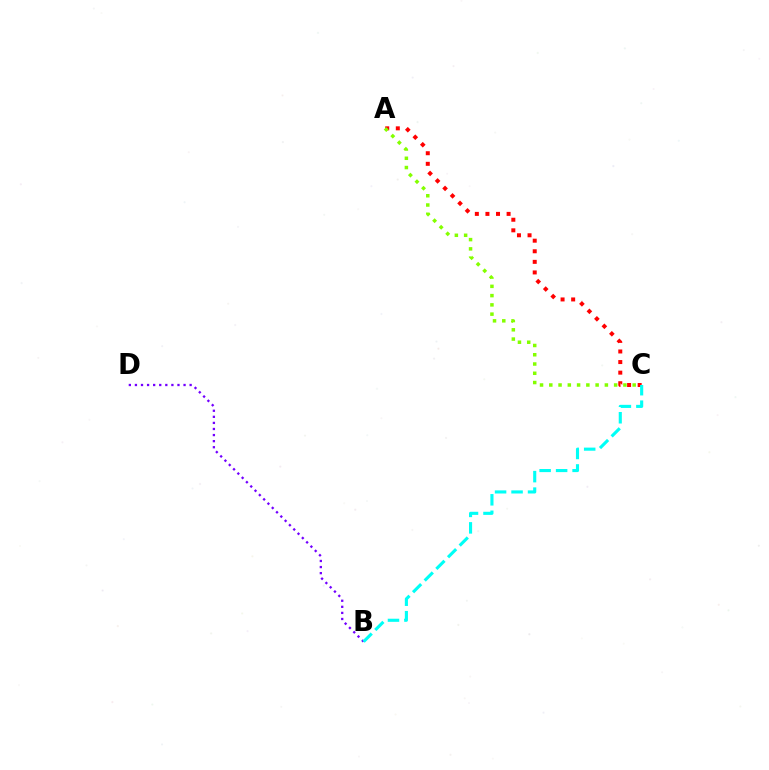{('A', 'C'): [{'color': '#ff0000', 'line_style': 'dotted', 'thickness': 2.88}, {'color': '#84ff00', 'line_style': 'dotted', 'thickness': 2.52}], ('B', 'D'): [{'color': '#7200ff', 'line_style': 'dotted', 'thickness': 1.65}], ('B', 'C'): [{'color': '#00fff6', 'line_style': 'dashed', 'thickness': 2.24}]}